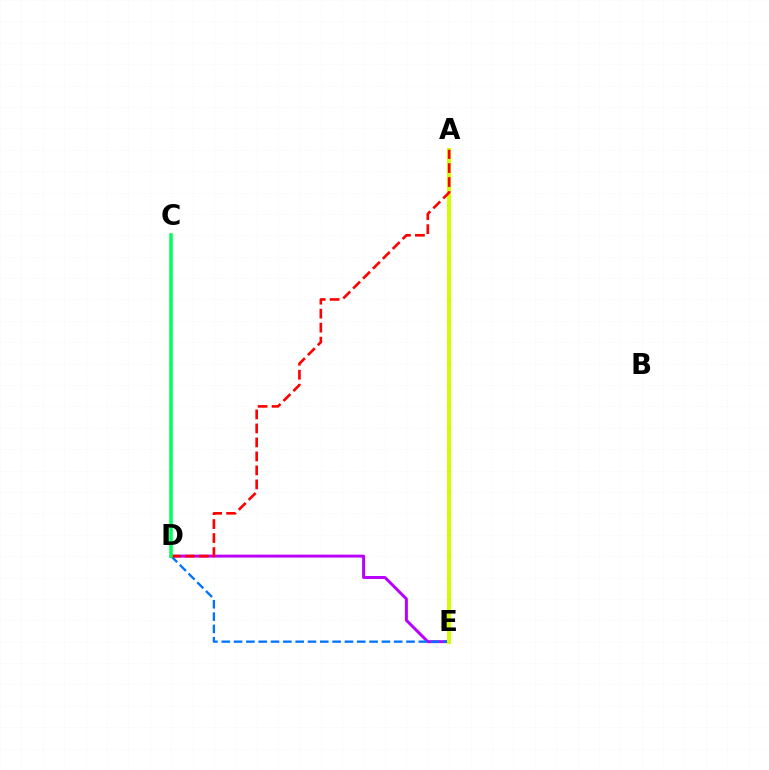{('D', 'E'): [{'color': '#b900ff', 'line_style': 'solid', 'thickness': 2.14}, {'color': '#0074ff', 'line_style': 'dashed', 'thickness': 1.67}], ('A', 'E'): [{'color': '#d1ff00', 'line_style': 'solid', 'thickness': 2.89}], ('A', 'D'): [{'color': '#ff0000', 'line_style': 'dashed', 'thickness': 1.9}], ('C', 'D'): [{'color': '#00ff5c', 'line_style': 'solid', 'thickness': 2.54}]}